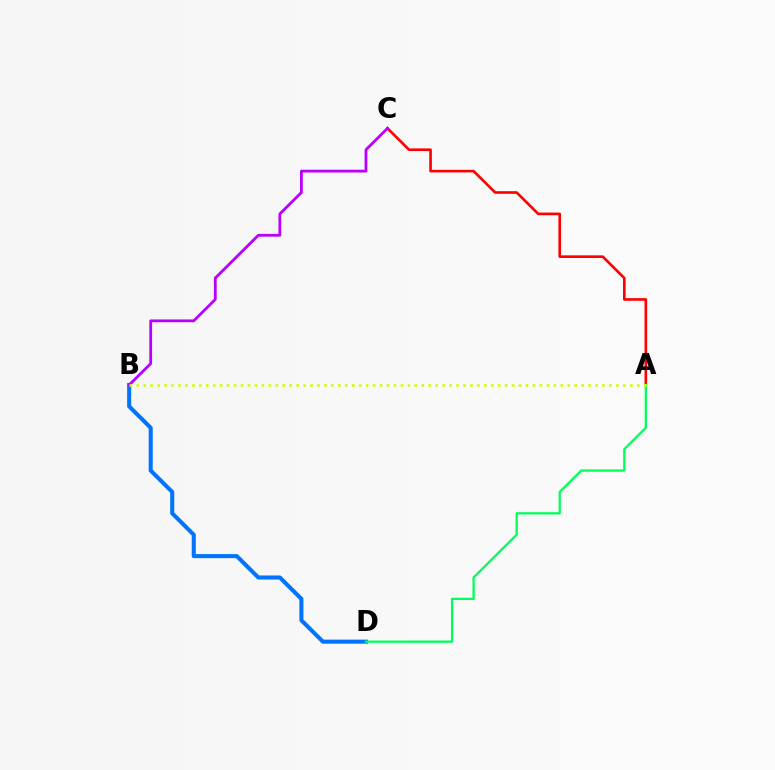{('B', 'D'): [{'color': '#0074ff', 'line_style': 'solid', 'thickness': 2.93}], ('A', 'C'): [{'color': '#ff0000', 'line_style': 'solid', 'thickness': 1.9}], ('B', 'C'): [{'color': '#b900ff', 'line_style': 'solid', 'thickness': 2.01}], ('A', 'D'): [{'color': '#00ff5c', 'line_style': 'solid', 'thickness': 1.65}], ('A', 'B'): [{'color': '#d1ff00', 'line_style': 'dotted', 'thickness': 1.89}]}